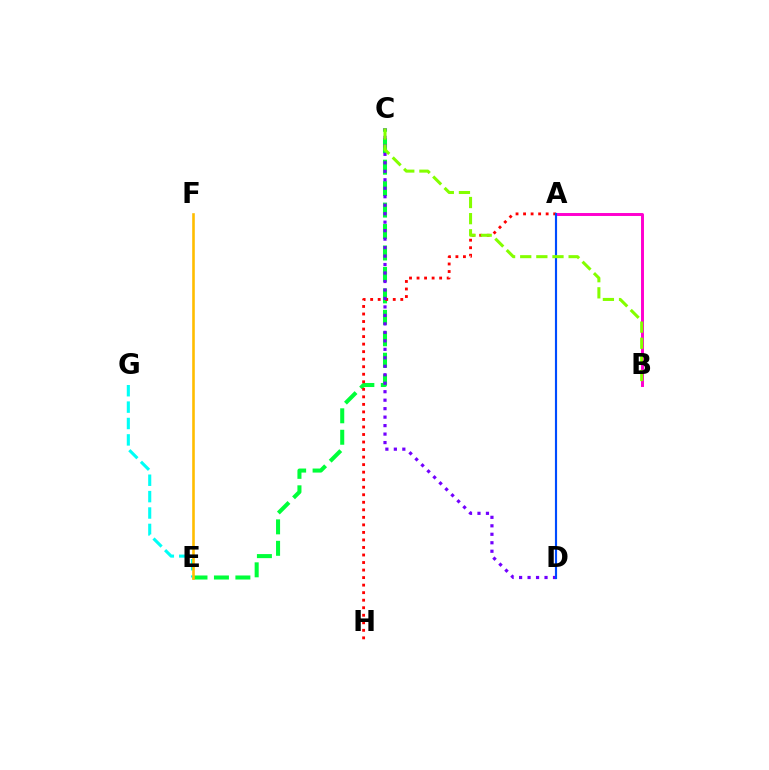{('C', 'E'): [{'color': '#00ff39', 'line_style': 'dashed', 'thickness': 2.91}], ('A', 'H'): [{'color': '#ff0000', 'line_style': 'dotted', 'thickness': 2.05}], ('C', 'D'): [{'color': '#7200ff', 'line_style': 'dotted', 'thickness': 2.3}], ('A', 'B'): [{'color': '#ff00cf', 'line_style': 'solid', 'thickness': 2.12}], ('A', 'D'): [{'color': '#004bff', 'line_style': 'solid', 'thickness': 1.55}], ('B', 'C'): [{'color': '#84ff00', 'line_style': 'dashed', 'thickness': 2.19}], ('E', 'G'): [{'color': '#00fff6', 'line_style': 'dashed', 'thickness': 2.23}], ('E', 'F'): [{'color': '#ffbd00', 'line_style': 'solid', 'thickness': 1.88}]}